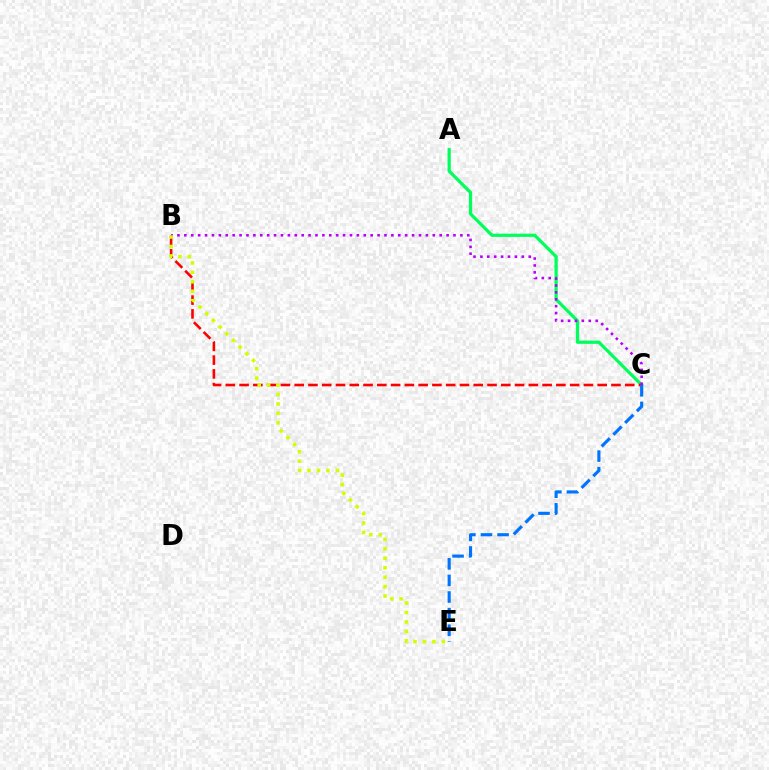{('A', 'C'): [{'color': '#00ff5c', 'line_style': 'solid', 'thickness': 2.33}], ('B', 'C'): [{'color': '#ff0000', 'line_style': 'dashed', 'thickness': 1.87}, {'color': '#b900ff', 'line_style': 'dotted', 'thickness': 1.87}], ('C', 'E'): [{'color': '#0074ff', 'line_style': 'dashed', 'thickness': 2.26}], ('B', 'E'): [{'color': '#d1ff00', 'line_style': 'dotted', 'thickness': 2.57}]}